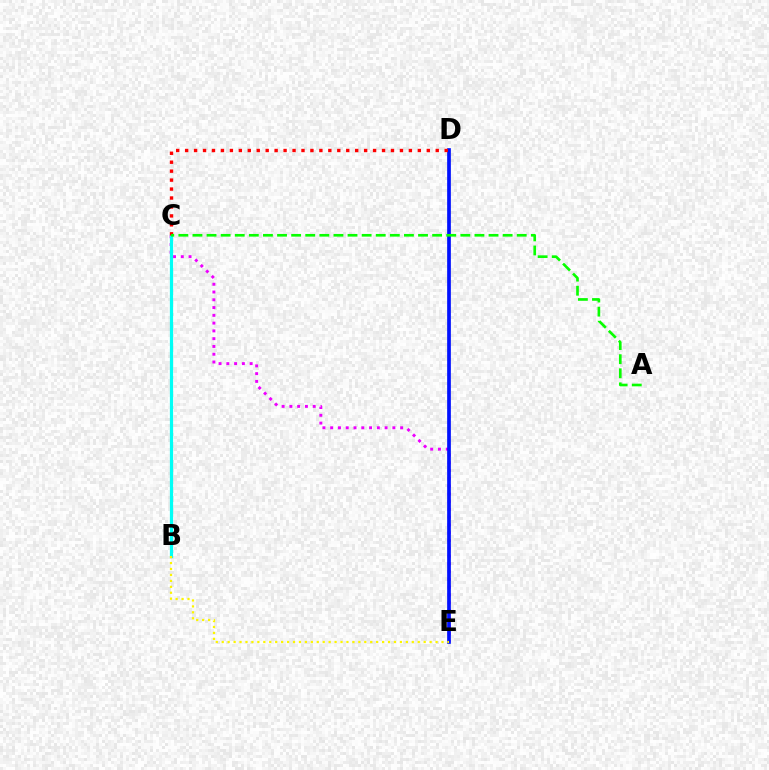{('C', 'E'): [{'color': '#ee00ff', 'line_style': 'dotted', 'thickness': 2.11}], ('D', 'E'): [{'color': '#0010ff', 'line_style': 'solid', 'thickness': 2.66}], ('B', 'C'): [{'color': '#00fff6', 'line_style': 'solid', 'thickness': 2.32}], ('C', 'D'): [{'color': '#ff0000', 'line_style': 'dotted', 'thickness': 2.43}], ('B', 'E'): [{'color': '#fcf500', 'line_style': 'dotted', 'thickness': 1.61}], ('A', 'C'): [{'color': '#08ff00', 'line_style': 'dashed', 'thickness': 1.92}]}